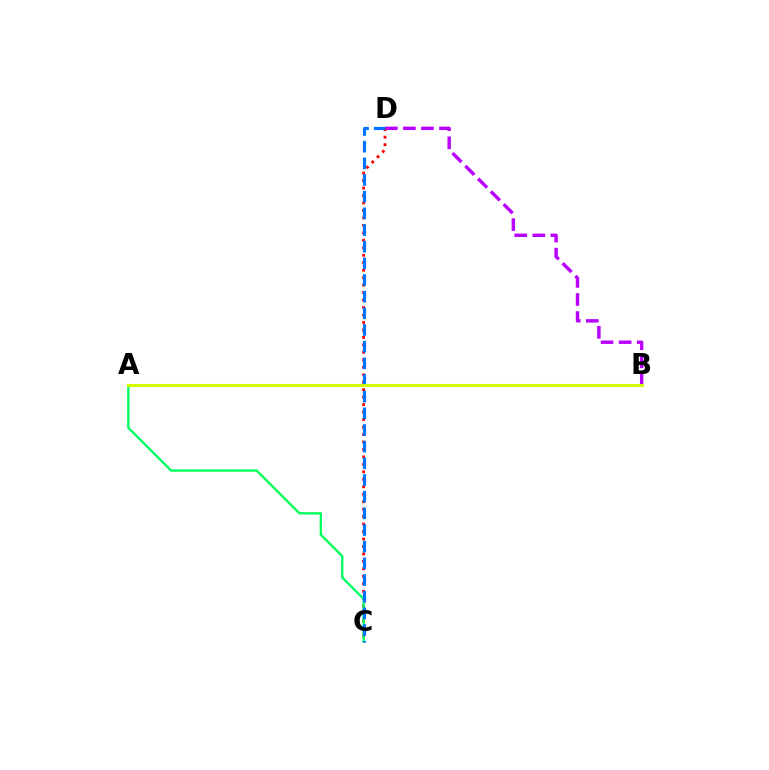{('B', 'D'): [{'color': '#b900ff', 'line_style': 'dashed', 'thickness': 2.46}], ('C', 'D'): [{'color': '#ff0000', 'line_style': 'dotted', 'thickness': 2.03}, {'color': '#0074ff', 'line_style': 'dashed', 'thickness': 2.26}], ('A', 'C'): [{'color': '#00ff5c', 'line_style': 'solid', 'thickness': 1.7}], ('A', 'B'): [{'color': '#d1ff00', 'line_style': 'solid', 'thickness': 2.21}]}